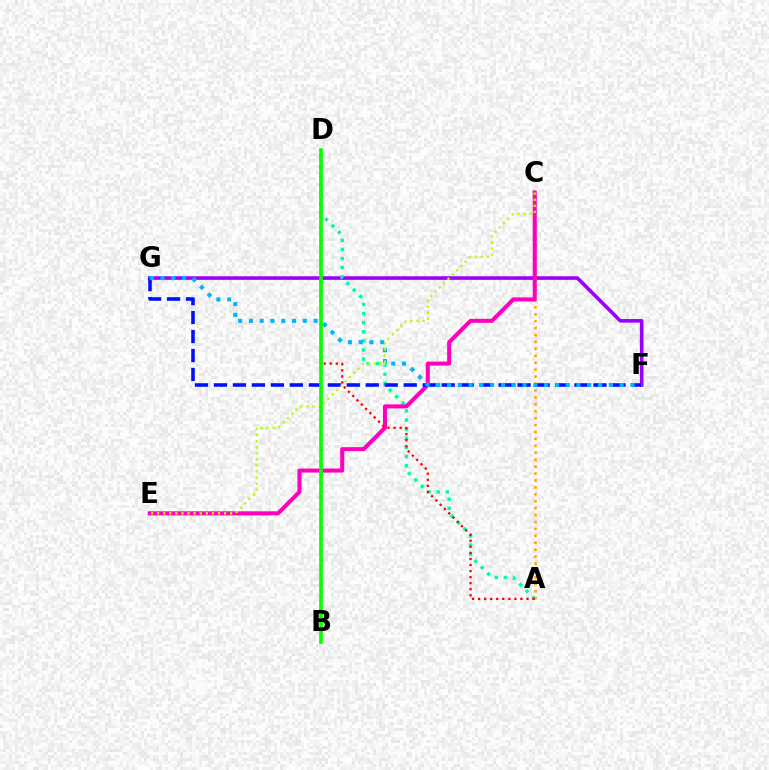{('F', 'G'): [{'color': '#9b00ff', 'line_style': 'solid', 'thickness': 2.6}, {'color': '#0010ff', 'line_style': 'dashed', 'thickness': 2.58}, {'color': '#00b5ff', 'line_style': 'dotted', 'thickness': 2.93}], ('A', 'D'): [{'color': '#00ff9d', 'line_style': 'dotted', 'thickness': 2.48}, {'color': '#ff0000', 'line_style': 'dotted', 'thickness': 1.65}], ('A', 'C'): [{'color': '#ffa500', 'line_style': 'dotted', 'thickness': 1.88}], ('C', 'E'): [{'color': '#ff00bd', 'line_style': 'solid', 'thickness': 2.91}, {'color': '#b3ff00', 'line_style': 'dotted', 'thickness': 1.65}], ('B', 'D'): [{'color': '#08ff00', 'line_style': 'solid', 'thickness': 2.62}]}